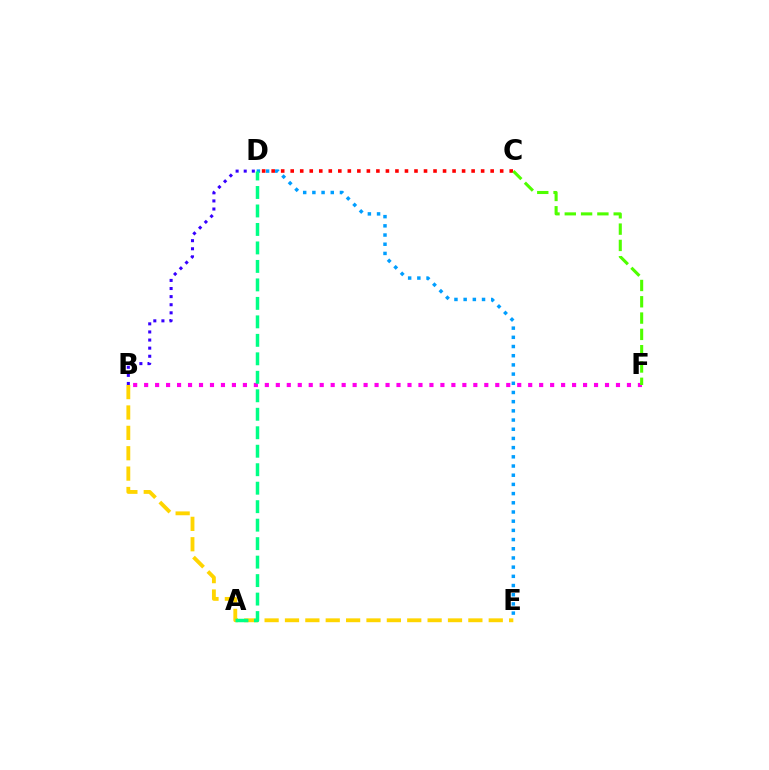{('D', 'E'): [{'color': '#009eff', 'line_style': 'dotted', 'thickness': 2.5}], ('B', 'E'): [{'color': '#ffd500', 'line_style': 'dashed', 'thickness': 2.77}], ('B', 'F'): [{'color': '#ff00ed', 'line_style': 'dotted', 'thickness': 2.98}], ('B', 'D'): [{'color': '#3700ff', 'line_style': 'dotted', 'thickness': 2.2}], ('A', 'D'): [{'color': '#00ff86', 'line_style': 'dashed', 'thickness': 2.51}], ('C', 'D'): [{'color': '#ff0000', 'line_style': 'dotted', 'thickness': 2.59}], ('C', 'F'): [{'color': '#4fff00', 'line_style': 'dashed', 'thickness': 2.21}]}